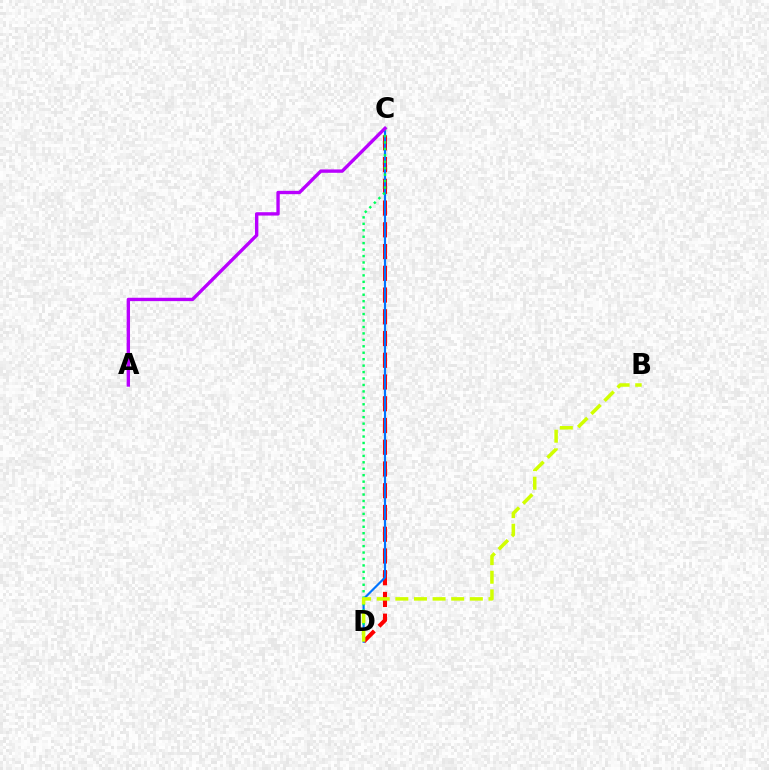{('C', 'D'): [{'color': '#ff0000', 'line_style': 'dashed', 'thickness': 2.95}, {'color': '#0074ff', 'line_style': 'solid', 'thickness': 1.57}, {'color': '#00ff5c', 'line_style': 'dotted', 'thickness': 1.75}], ('B', 'D'): [{'color': '#d1ff00', 'line_style': 'dashed', 'thickness': 2.53}], ('A', 'C'): [{'color': '#b900ff', 'line_style': 'solid', 'thickness': 2.42}]}